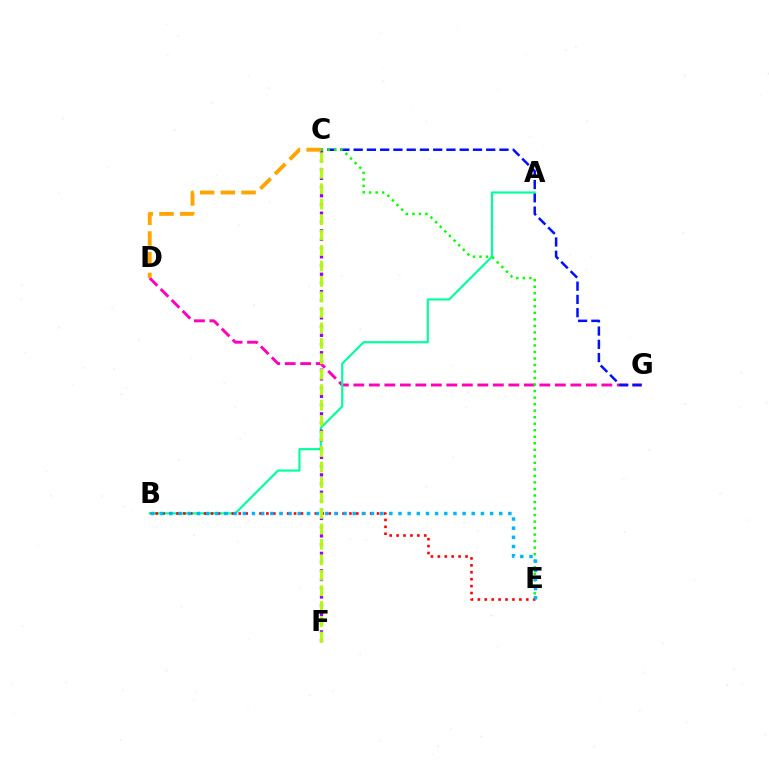{('D', 'G'): [{'color': '#ff00bd', 'line_style': 'dashed', 'thickness': 2.11}], ('C', 'G'): [{'color': '#0010ff', 'line_style': 'dashed', 'thickness': 1.8}], ('A', 'B'): [{'color': '#00ff9d', 'line_style': 'solid', 'thickness': 1.55}], ('C', 'F'): [{'color': '#9b00ff', 'line_style': 'dotted', 'thickness': 2.37}, {'color': '#b3ff00', 'line_style': 'dashed', 'thickness': 2.1}], ('B', 'E'): [{'color': '#ff0000', 'line_style': 'dotted', 'thickness': 1.88}, {'color': '#00b5ff', 'line_style': 'dotted', 'thickness': 2.49}], ('C', 'E'): [{'color': '#08ff00', 'line_style': 'dotted', 'thickness': 1.77}], ('C', 'D'): [{'color': '#ffa500', 'line_style': 'dashed', 'thickness': 2.81}]}